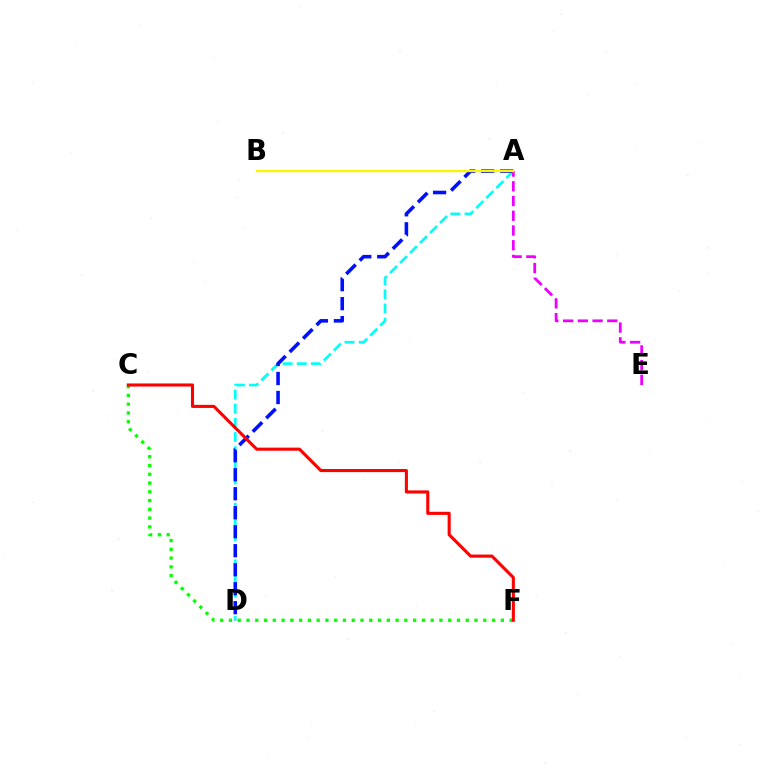{('A', 'D'): [{'color': '#00fff6', 'line_style': 'dashed', 'thickness': 1.92}, {'color': '#0010ff', 'line_style': 'dashed', 'thickness': 2.58}], ('C', 'F'): [{'color': '#08ff00', 'line_style': 'dotted', 'thickness': 2.38}, {'color': '#ff0000', 'line_style': 'solid', 'thickness': 2.22}], ('A', 'E'): [{'color': '#ee00ff', 'line_style': 'dashed', 'thickness': 2.0}], ('A', 'B'): [{'color': '#fcf500', 'line_style': 'solid', 'thickness': 1.66}]}